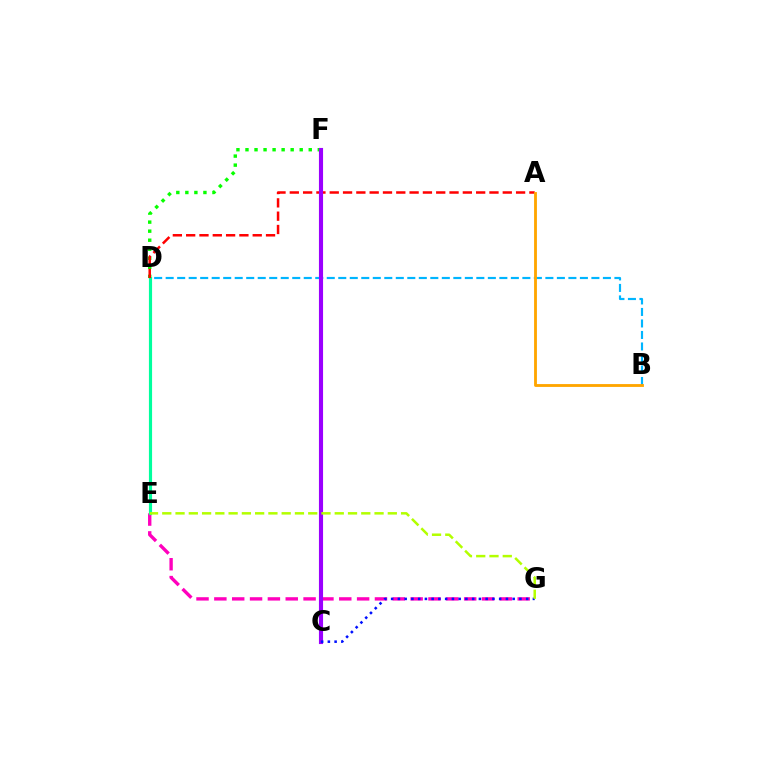{('B', 'D'): [{'color': '#00b5ff', 'line_style': 'dashed', 'thickness': 1.56}], ('E', 'G'): [{'color': '#ff00bd', 'line_style': 'dashed', 'thickness': 2.42}, {'color': '#b3ff00', 'line_style': 'dashed', 'thickness': 1.8}], ('D', 'F'): [{'color': '#08ff00', 'line_style': 'dotted', 'thickness': 2.46}], ('D', 'E'): [{'color': '#00ff9d', 'line_style': 'solid', 'thickness': 2.27}], ('A', 'D'): [{'color': '#ff0000', 'line_style': 'dashed', 'thickness': 1.81}], ('C', 'F'): [{'color': '#9b00ff', 'line_style': 'solid', 'thickness': 2.97}], ('A', 'B'): [{'color': '#ffa500', 'line_style': 'solid', 'thickness': 2.05}], ('C', 'G'): [{'color': '#0010ff', 'line_style': 'dotted', 'thickness': 1.83}]}